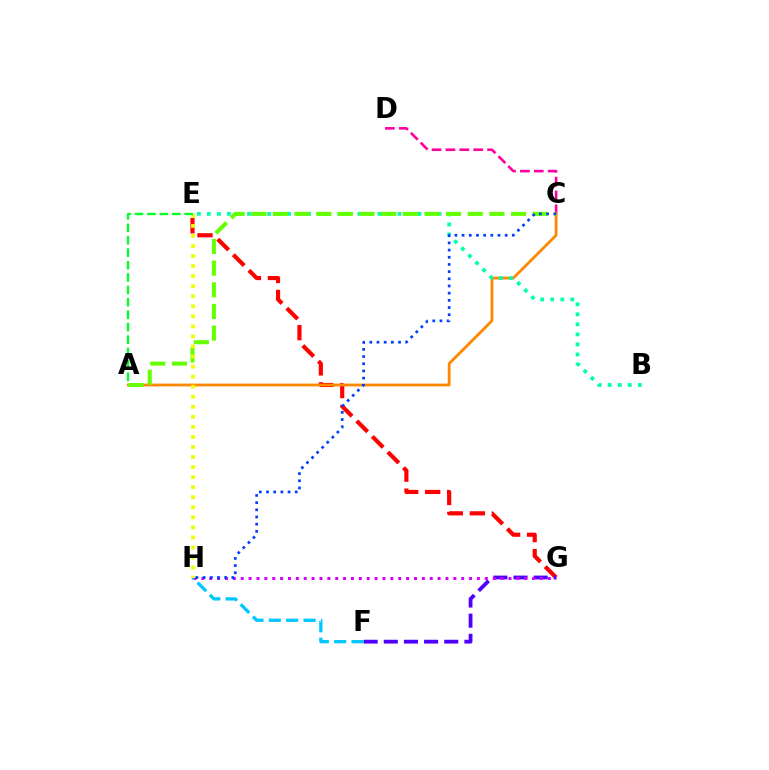{('E', 'G'): [{'color': '#ff0000', 'line_style': 'dashed', 'thickness': 2.99}], ('F', 'G'): [{'color': '#4f00ff', 'line_style': 'dashed', 'thickness': 2.74}], ('C', 'D'): [{'color': '#ff00a0', 'line_style': 'dashed', 'thickness': 1.89}], ('A', 'C'): [{'color': '#ff8800', 'line_style': 'solid', 'thickness': 2.02}, {'color': '#66ff00', 'line_style': 'dashed', 'thickness': 2.94}], ('G', 'H'): [{'color': '#d600ff', 'line_style': 'dotted', 'thickness': 2.14}], ('B', 'E'): [{'color': '#00ffaf', 'line_style': 'dotted', 'thickness': 2.73}], ('F', 'H'): [{'color': '#00c7ff', 'line_style': 'dashed', 'thickness': 2.36}], ('E', 'H'): [{'color': '#eeff00', 'line_style': 'dotted', 'thickness': 2.73}], ('A', 'E'): [{'color': '#00ff27', 'line_style': 'dashed', 'thickness': 1.69}], ('C', 'H'): [{'color': '#003fff', 'line_style': 'dotted', 'thickness': 1.95}]}